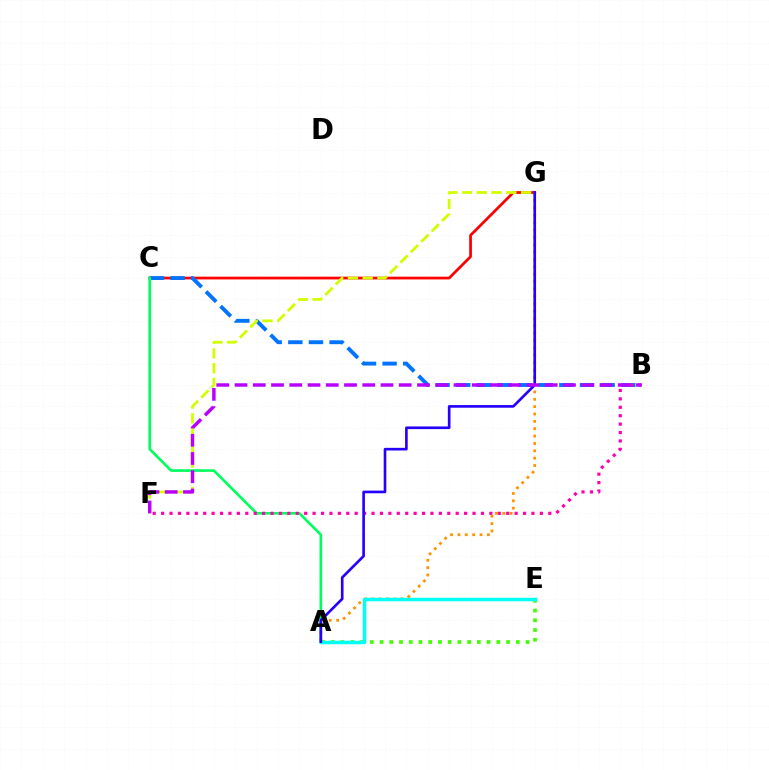{('C', 'G'): [{'color': '#ff0000', 'line_style': 'solid', 'thickness': 1.97}], ('B', 'C'): [{'color': '#0074ff', 'line_style': 'dashed', 'thickness': 2.8}], ('A', 'C'): [{'color': '#00ff5c', 'line_style': 'solid', 'thickness': 1.9}], ('A', 'E'): [{'color': '#3dff00', 'line_style': 'dotted', 'thickness': 2.64}, {'color': '#00fff6', 'line_style': 'solid', 'thickness': 2.51}], ('B', 'F'): [{'color': '#ff00ac', 'line_style': 'dotted', 'thickness': 2.29}, {'color': '#b900ff', 'line_style': 'dashed', 'thickness': 2.48}], ('A', 'G'): [{'color': '#ff9400', 'line_style': 'dotted', 'thickness': 2.0}, {'color': '#2500ff', 'line_style': 'solid', 'thickness': 1.91}], ('F', 'G'): [{'color': '#d1ff00', 'line_style': 'dashed', 'thickness': 2.0}]}